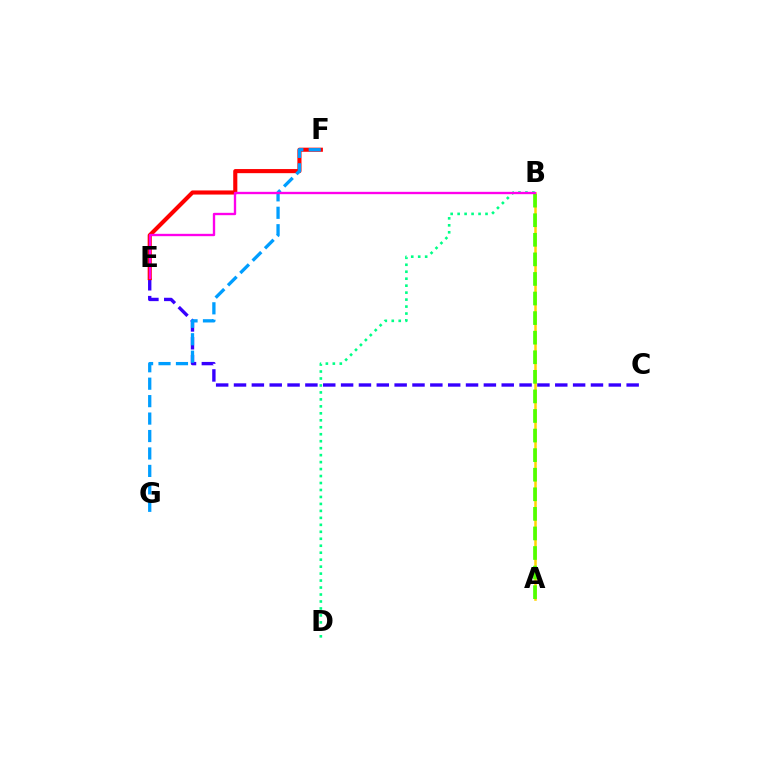{('C', 'E'): [{'color': '#3700ff', 'line_style': 'dashed', 'thickness': 2.42}], ('A', 'B'): [{'color': '#ffd500', 'line_style': 'solid', 'thickness': 1.81}, {'color': '#4fff00', 'line_style': 'dashed', 'thickness': 2.66}], ('E', 'F'): [{'color': '#ff0000', 'line_style': 'solid', 'thickness': 2.96}], ('F', 'G'): [{'color': '#009eff', 'line_style': 'dashed', 'thickness': 2.37}], ('B', 'D'): [{'color': '#00ff86', 'line_style': 'dotted', 'thickness': 1.89}], ('B', 'E'): [{'color': '#ff00ed', 'line_style': 'solid', 'thickness': 1.69}]}